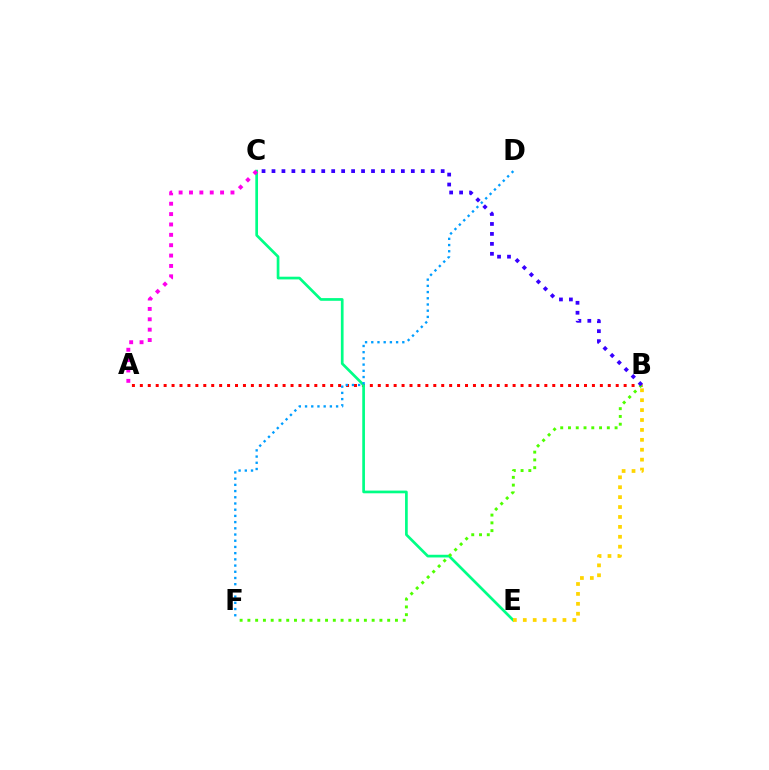{('A', 'B'): [{'color': '#ff0000', 'line_style': 'dotted', 'thickness': 2.15}], ('C', 'E'): [{'color': '#00ff86', 'line_style': 'solid', 'thickness': 1.94}], ('B', 'F'): [{'color': '#4fff00', 'line_style': 'dotted', 'thickness': 2.11}], ('B', 'C'): [{'color': '#3700ff', 'line_style': 'dotted', 'thickness': 2.7}], ('D', 'F'): [{'color': '#009eff', 'line_style': 'dotted', 'thickness': 1.69}], ('B', 'E'): [{'color': '#ffd500', 'line_style': 'dotted', 'thickness': 2.69}], ('A', 'C'): [{'color': '#ff00ed', 'line_style': 'dotted', 'thickness': 2.82}]}